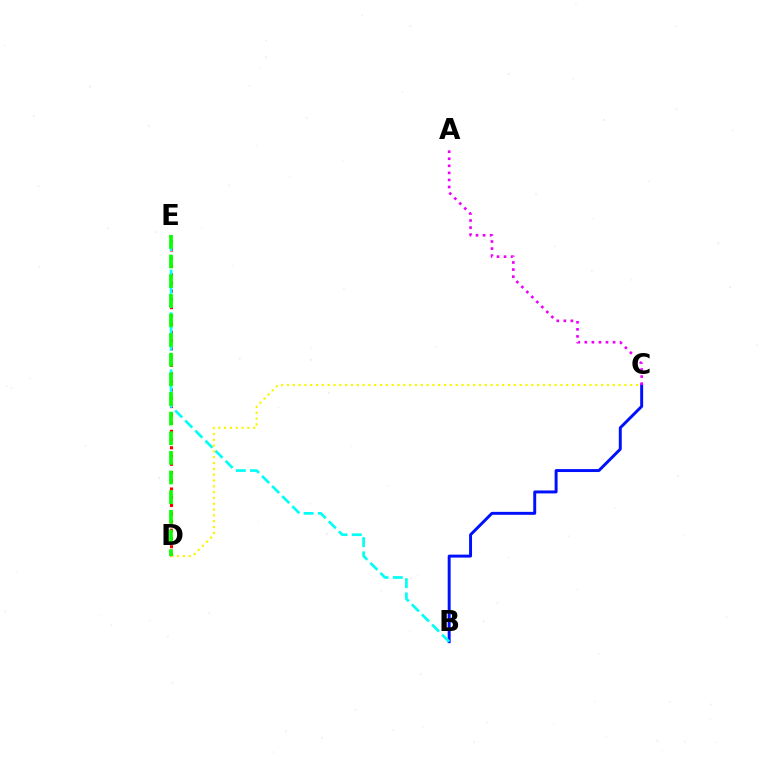{('B', 'C'): [{'color': '#0010ff', 'line_style': 'solid', 'thickness': 2.12}], ('D', 'E'): [{'color': '#ff0000', 'line_style': 'dotted', 'thickness': 2.24}, {'color': '#08ff00', 'line_style': 'dashed', 'thickness': 2.67}], ('B', 'E'): [{'color': '#00fff6', 'line_style': 'dashed', 'thickness': 1.94}], ('C', 'D'): [{'color': '#fcf500', 'line_style': 'dotted', 'thickness': 1.58}], ('A', 'C'): [{'color': '#ee00ff', 'line_style': 'dotted', 'thickness': 1.92}]}